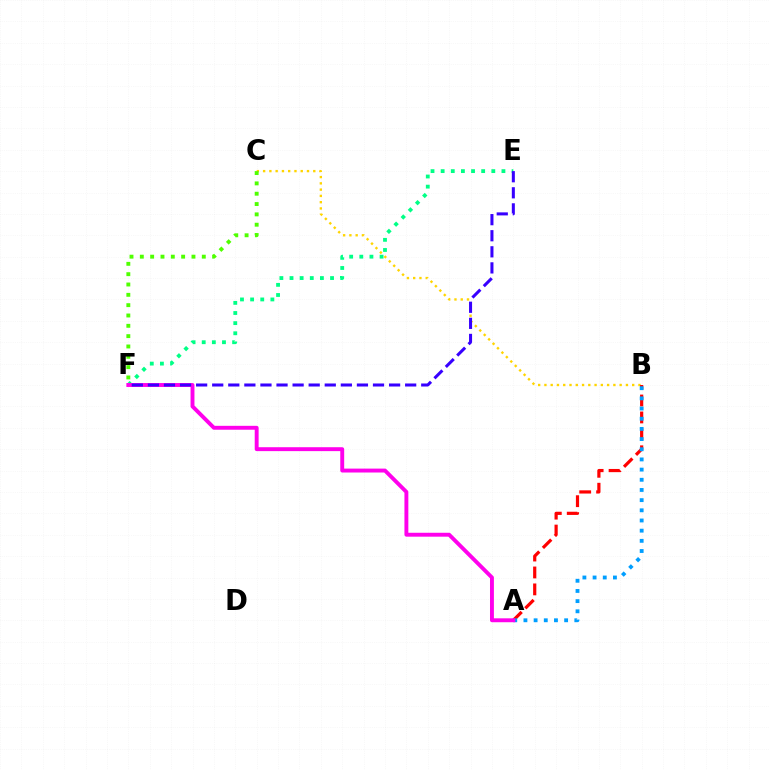{('B', 'C'): [{'color': '#ffd500', 'line_style': 'dotted', 'thickness': 1.7}], ('A', 'B'): [{'color': '#ff0000', 'line_style': 'dashed', 'thickness': 2.3}, {'color': '#009eff', 'line_style': 'dotted', 'thickness': 2.76}], ('C', 'F'): [{'color': '#4fff00', 'line_style': 'dotted', 'thickness': 2.81}], ('E', 'F'): [{'color': '#00ff86', 'line_style': 'dotted', 'thickness': 2.75}, {'color': '#3700ff', 'line_style': 'dashed', 'thickness': 2.18}], ('A', 'F'): [{'color': '#ff00ed', 'line_style': 'solid', 'thickness': 2.81}]}